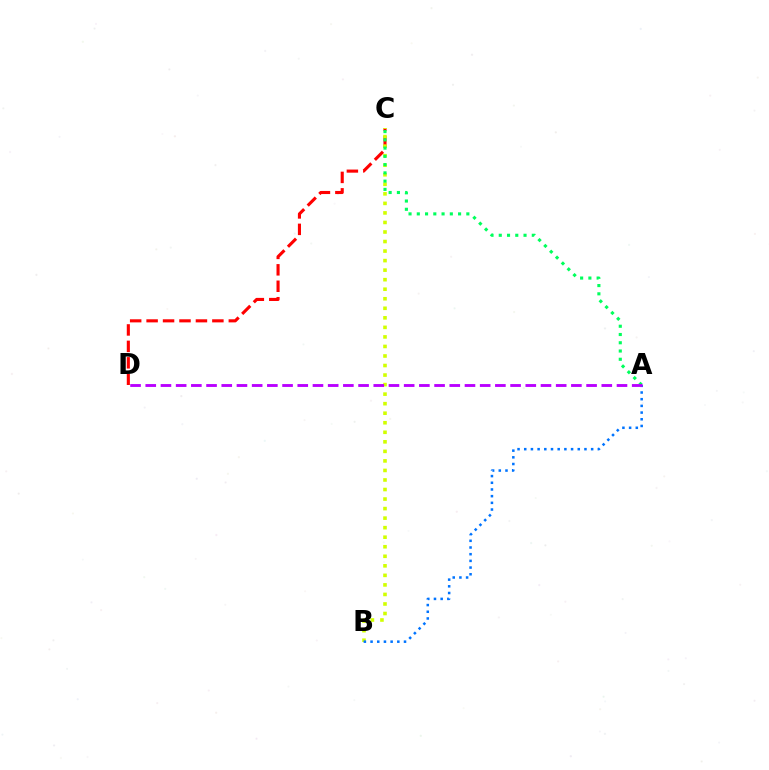{('C', 'D'): [{'color': '#ff0000', 'line_style': 'dashed', 'thickness': 2.23}], ('B', 'C'): [{'color': '#d1ff00', 'line_style': 'dotted', 'thickness': 2.59}], ('A', 'C'): [{'color': '#00ff5c', 'line_style': 'dotted', 'thickness': 2.24}], ('A', 'B'): [{'color': '#0074ff', 'line_style': 'dotted', 'thickness': 1.82}], ('A', 'D'): [{'color': '#b900ff', 'line_style': 'dashed', 'thickness': 2.07}]}